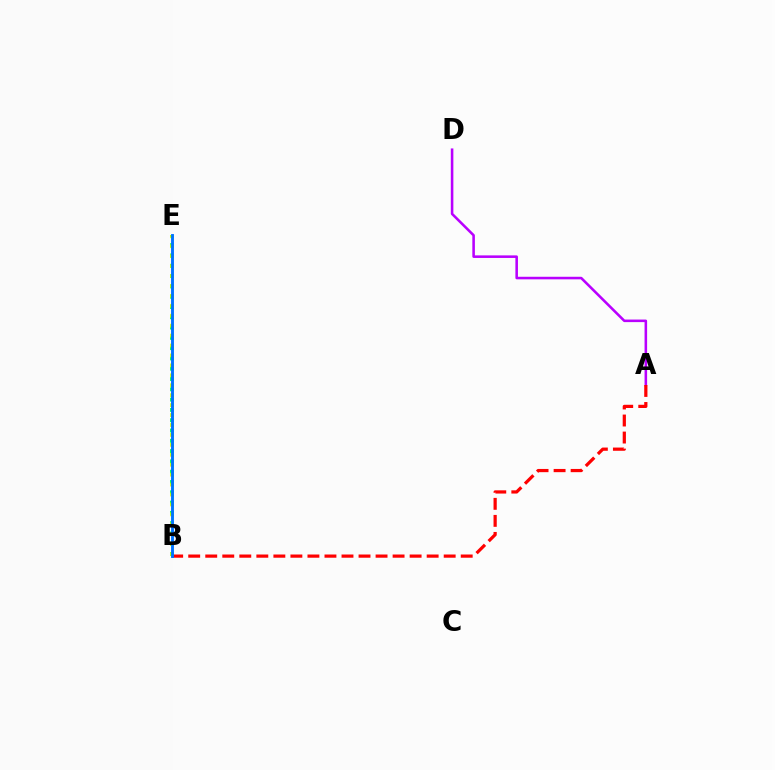{('A', 'D'): [{'color': '#b900ff', 'line_style': 'solid', 'thickness': 1.85}], ('B', 'E'): [{'color': '#00ff5c', 'line_style': 'dotted', 'thickness': 2.8}, {'color': '#d1ff00', 'line_style': 'dotted', 'thickness': 2.7}, {'color': '#0074ff', 'line_style': 'solid', 'thickness': 2.08}], ('A', 'B'): [{'color': '#ff0000', 'line_style': 'dashed', 'thickness': 2.31}]}